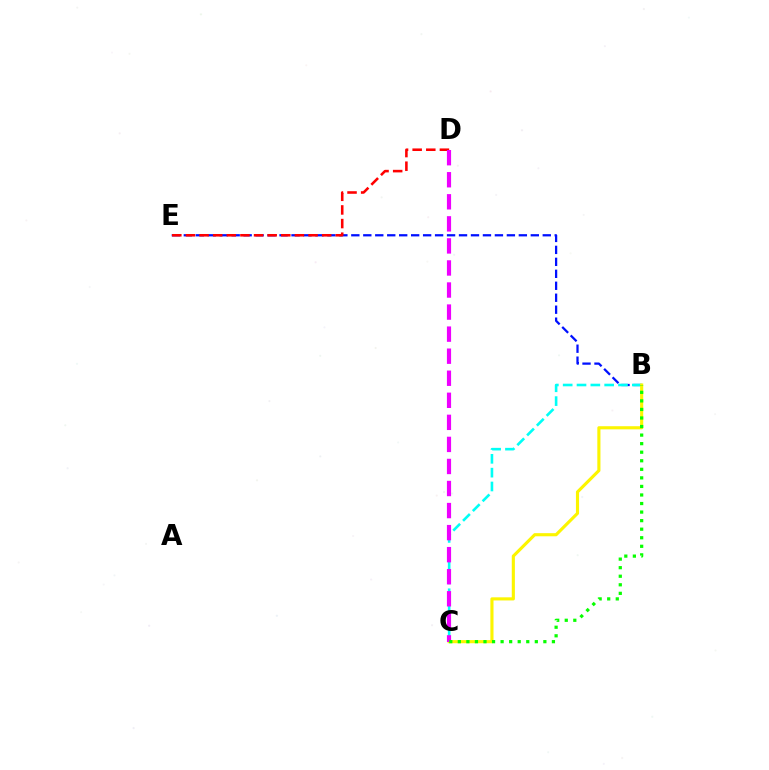{('B', 'E'): [{'color': '#0010ff', 'line_style': 'dashed', 'thickness': 1.63}], ('B', 'C'): [{'color': '#00fff6', 'line_style': 'dashed', 'thickness': 1.88}, {'color': '#fcf500', 'line_style': 'solid', 'thickness': 2.25}, {'color': '#08ff00', 'line_style': 'dotted', 'thickness': 2.32}], ('D', 'E'): [{'color': '#ff0000', 'line_style': 'dashed', 'thickness': 1.85}], ('C', 'D'): [{'color': '#ee00ff', 'line_style': 'dashed', 'thickness': 3.0}]}